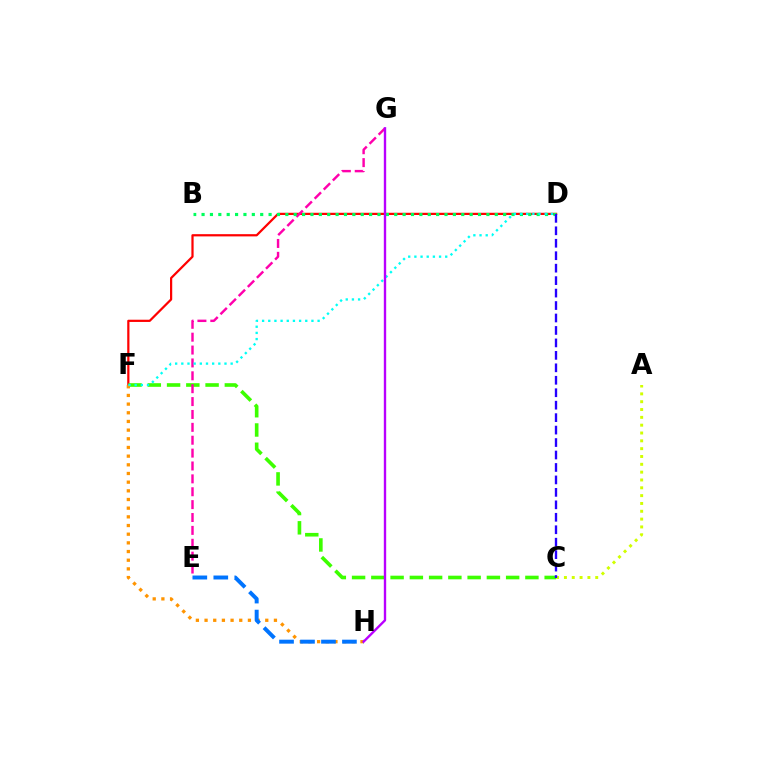{('D', 'F'): [{'color': '#ff0000', 'line_style': 'solid', 'thickness': 1.6}, {'color': '#00fff6', 'line_style': 'dotted', 'thickness': 1.68}], ('C', 'F'): [{'color': '#3dff00', 'line_style': 'dashed', 'thickness': 2.62}], ('F', 'H'): [{'color': '#ff9400', 'line_style': 'dotted', 'thickness': 2.36}], ('E', 'G'): [{'color': '#ff00ac', 'line_style': 'dashed', 'thickness': 1.75}], ('B', 'D'): [{'color': '#00ff5c', 'line_style': 'dotted', 'thickness': 2.28}], ('E', 'H'): [{'color': '#0074ff', 'line_style': 'dashed', 'thickness': 2.85}], ('A', 'C'): [{'color': '#d1ff00', 'line_style': 'dotted', 'thickness': 2.13}], ('C', 'D'): [{'color': '#2500ff', 'line_style': 'dashed', 'thickness': 1.69}], ('G', 'H'): [{'color': '#b900ff', 'line_style': 'solid', 'thickness': 1.7}]}